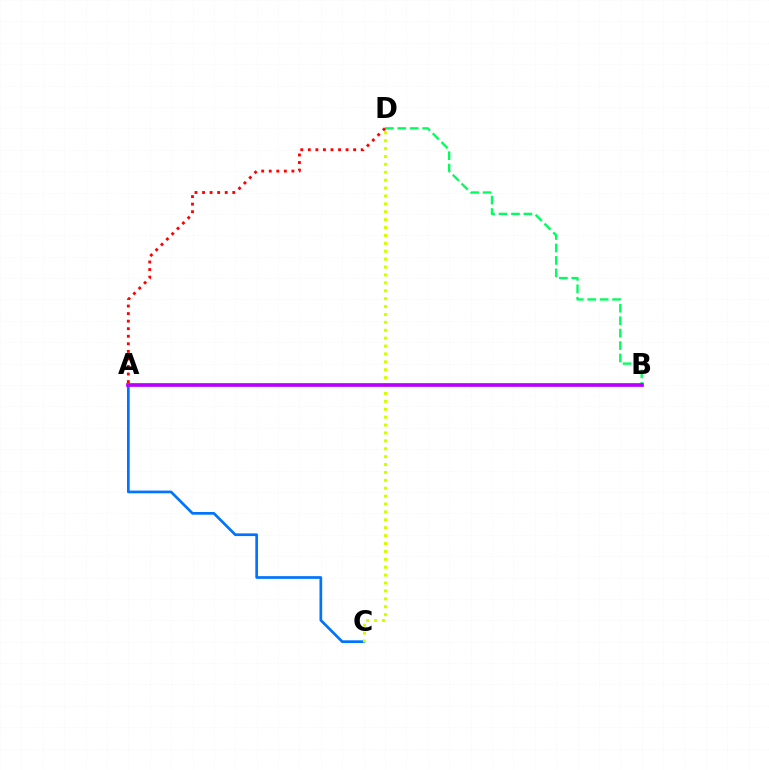{('B', 'D'): [{'color': '#00ff5c', 'line_style': 'dashed', 'thickness': 1.69}], ('A', 'C'): [{'color': '#0074ff', 'line_style': 'solid', 'thickness': 1.95}], ('C', 'D'): [{'color': '#d1ff00', 'line_style': 'dotted', 'thickness': 2.15}], ('A', 'D'): [{'color': '#ff0000', 'line_style': 'dotted', 'thickness': 2.05}], ('A', 'B'): [{'color': '#b900ff', 'line_style': 'solid', 'thickness': 2.68}]}